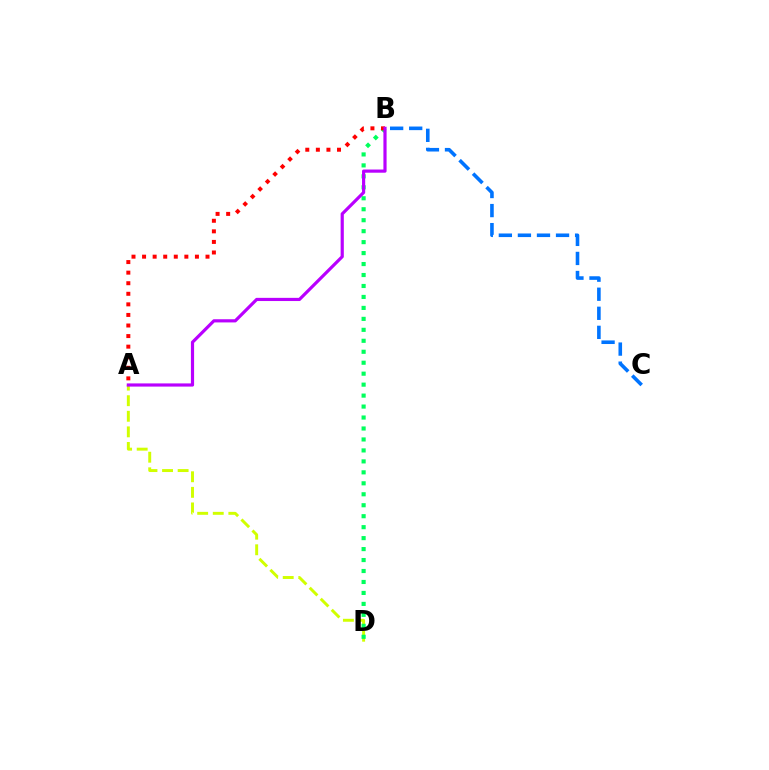{('A', 'D'): [{'color': '#d1ff00', 'line_style': 'dashed', 'thickness': 2.12}], ('B', 'D'): [{'color': '#00ff5c', 'line_style': 'dotted', 'thickness': 2.98}], ('A', 'B'): [{'color': '#ff0000', 'line_style': 'dotted', 'thickness': 2.87}, {'color': '#b900ff', 'line_style': 'solid', 'thickness': 2.29}], ('B', 'C'): [{'color': '#0074ff', 'line_style': 'dashed', 'thickness': 2.59}]}